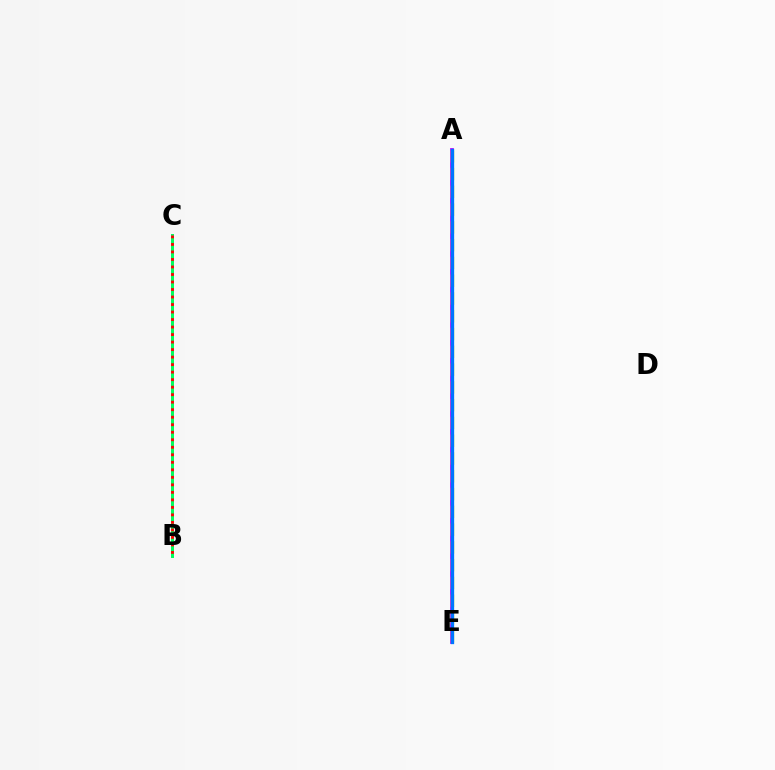{('A', 'E'): [{'color': '#b900ff', 'line_style': 'solid', 'thickness': 2.69}, {'color': '#d1ff00', 'line_style': 'dashed', 'thickness': 2.42}, {'color': '#0074ff', 'line_style': 'solid', 'thickness': 2.38}], ('B', 'C'): [{'color': '#00ff5c', 'line_style': 'solid', 'thickness': 2.14}, {'color': '#ff0000', 'line_style': 'dotted', 'thickness': 2.04}]}